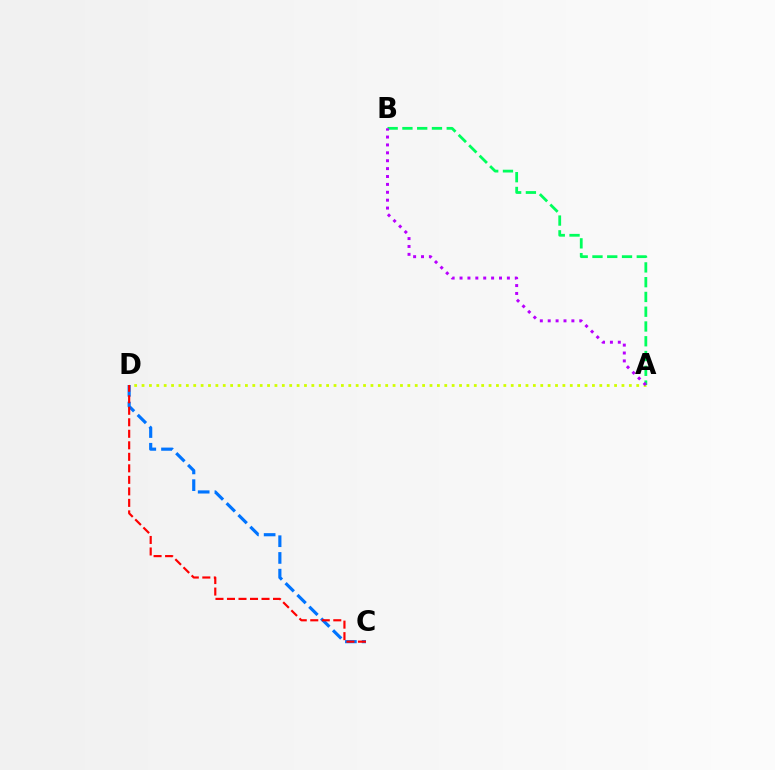{('A', 'D'): [{'color': '#d1ff00', 'line_style': 'dotted', 'thickness': 2.01}], ('A', 'B'): [{'color': '#00ff5c', 'line_style': 'dashed', 'thickness': 2.01}, {'color': '#b900ff', 'line_style': 'dotted', 'thickness': 2.14}], ('C', 'D'): [{'color': '#0074ff', 'line_style': 'dashed', 'thickness': 2.27}, {'color': '#ff0000', 'line_style': 'dashed', 'thickness': 1.56}]}